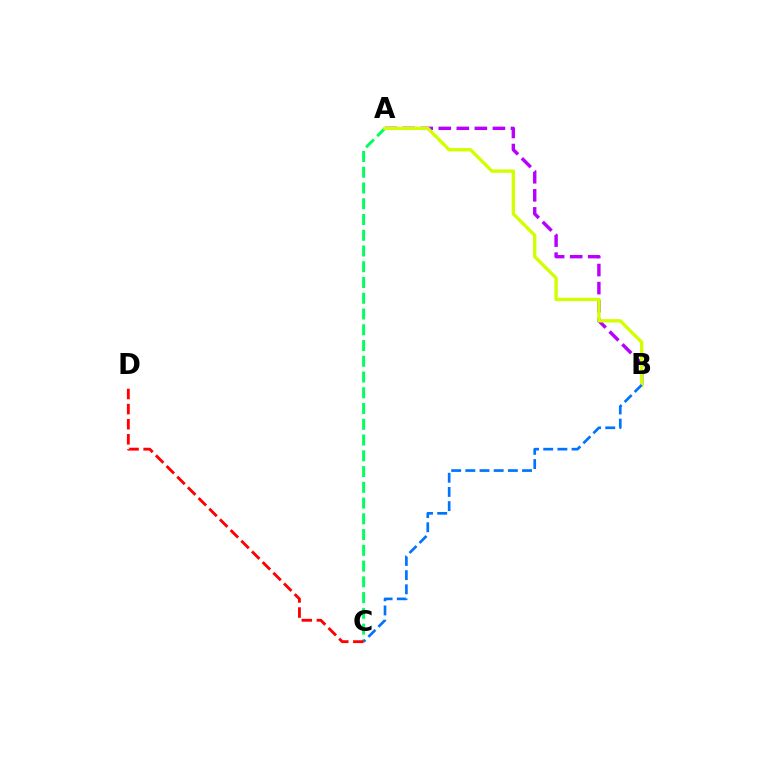{('A', 'C'): [{'color': '#00ff5c', 'line_style': 'dashed', 'thickness': 2.14}], ('A', 'B'): [{'color': '#b900ff', 'line_style': 'dashed', 'thickness': 2.45}, {'color': '#d1ff00', 'line_style': 'solid', 'thickness': 2.42}], ('B', 'C'): [{'color': '#0074ff', 'line_style': 'dashed', 'thickness': 1.93}], ('C', 'D'): [{'color': '#ff0000', 'line_style': 'dashed', 'thickness': 2.05}]}